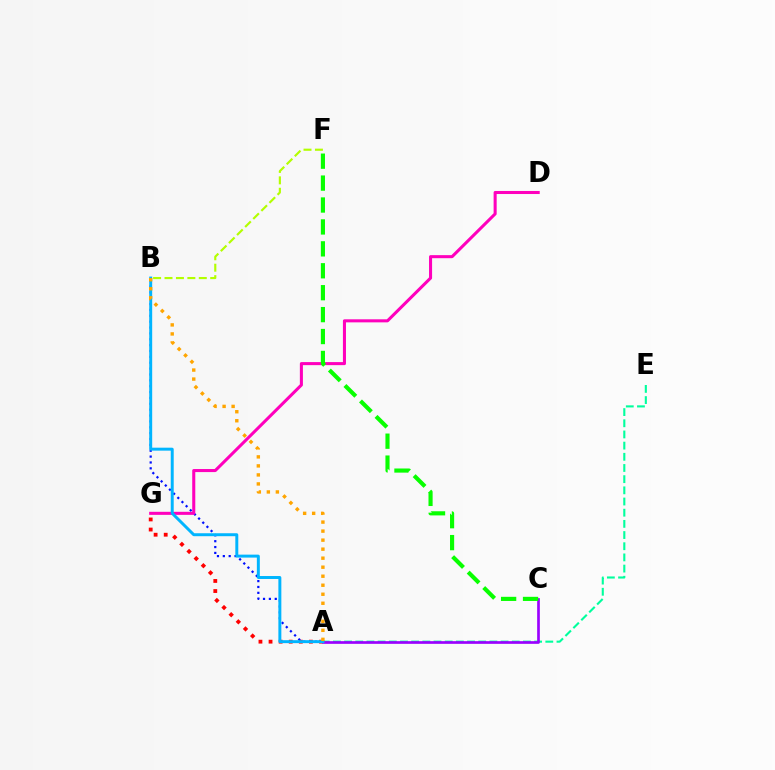{('A', 'G'): [{'color': '#ff0000', 'line_style': 'dotted', 'thickness': 2.74}], ('A', 'E'): [{'color': '#00ff9d', 'line_style': 'dashed', 'thickness': 1.52}], ('A', 'B'): [{'color': '#0010ff', 'line_style': 'dotted', 'thickness': 1.59}, {'color': '#00b5ff', 'line_style': 'solid', 'thickness': 2.13}, {'color': '#ffa500', 'line_style': 'dotted', 'thickness': 2.45}], ('D', 'G'): [{'color': '#ff00bd', 'line_style': 'solid', 'thickness': 2.2}], ('A', 'C'): [{'color': '#9b00ff', 'line_style': 'solid', 'thickness': 1.93}], ('C', 'F'): [{'color': '#08ff00', 'line_style': 'dashed', 'thickness': 2.98}], ('B', 'F'): [{'color': '#b3ff00', 'line_style': 'dashed', 'thickness': 1.55}]}